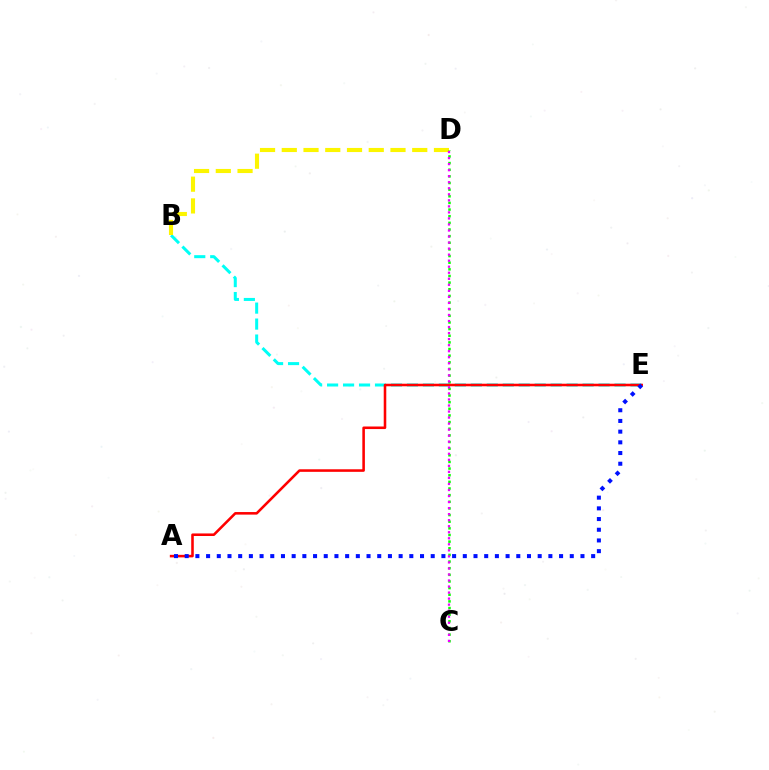{('B', 'E'): [{'color': '#00fff6', 'line_style': 'dashed', 'thickness': 2.17}], ('B', 'D'): [{'color': '#fcf500', 'line_style': 'dashed', 'thickness': 2.95}], ('C', 'D'): [{'color': '#08ff00', 'line_style': 'dotted', 'thickness': 1.8}, {'color': '#ee00ff', 'line_style': 'dotted', 'thickness': 1.64}], ('A', 'E'): [{'color': '#ff0000', 'line_style': 'solid', 'thickness': 1.85}, {'color': '#0010ff', 'line_style': 'dotted', 'thickness': 2.91}]}